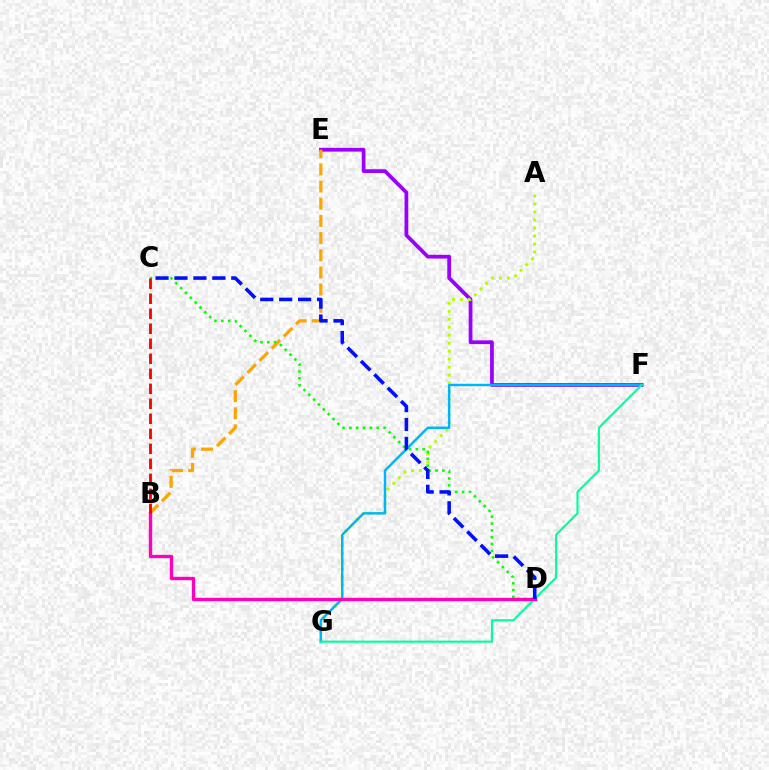{('E', 'F'): [{'color': '#9b00ff', 'line_style': 'solid', 'thickness': 2.7}], ('A', 'G'): [{'color': '#b3ff00', 'line_style': 'dotted', 'thickness': 2.17}], ('F', 'G'): [{'color': '#00b5ff', 'line_style': 'solid', 'thickness': 1.75}, {'color': '#00ff9d', 'line_style': 'solid', 'thickness': 1.53}], ('B', 'E'): [{'color': '#ffa500', 'line_style': 'dashed', 'thickness': 2.33}], ('C', 'D'): [{'color': '#08ff00', 'line_style': 'dotted', 'thickness': 1.86}, {'color': '#0010ff', 'line_style': 'dashed', 'thickness': 2.57}], ('B', 'D'): [{'color': '#ff00bd', 'line_style': 'solid', 'thickness': 2.41}], ('B', 'C'): [{'color': '#ff0000', 'line_style': 'dashed', 'thickness': 2.04}]}